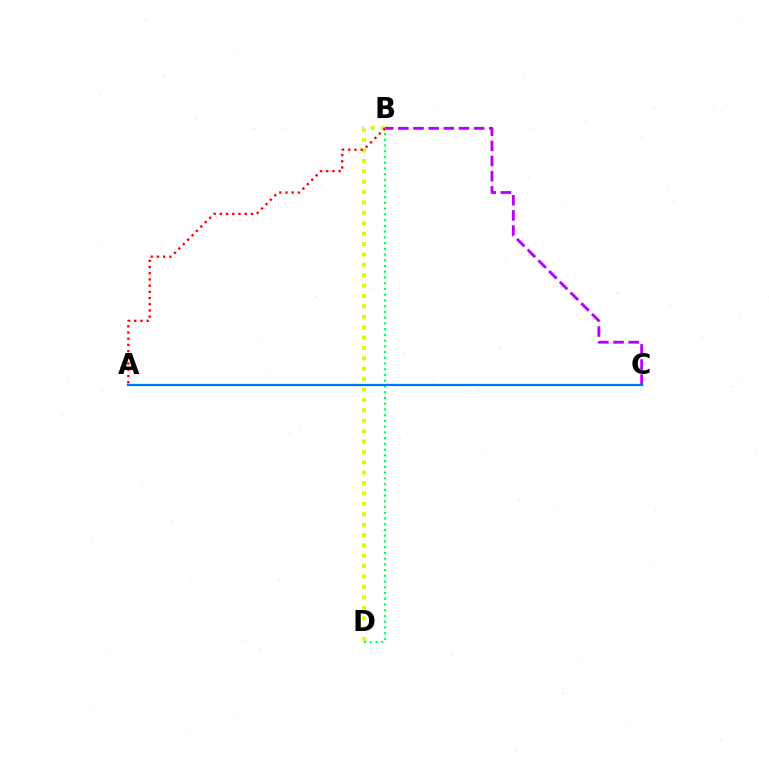{('B', 'D'): [{'color': '#d1ff00', 'line_style': 'dotted', 'thickness': 2.82}, {'color': '#00ff5c', 'line_style': 'dotted', 'thickness': 1.56}], ('B', 'C'): [{'color': '#b900ff', 'line_style': 'dashed', 'thickness': 2.06}], ('A', 'C'): [{'color': '#0074ff', 'line_style': 'solid', 'thickness': 1.64}], ('A', 'B'): [{'color': '#ff0000', 'line_style': 'dotted', 'thickness': 1.69}]}